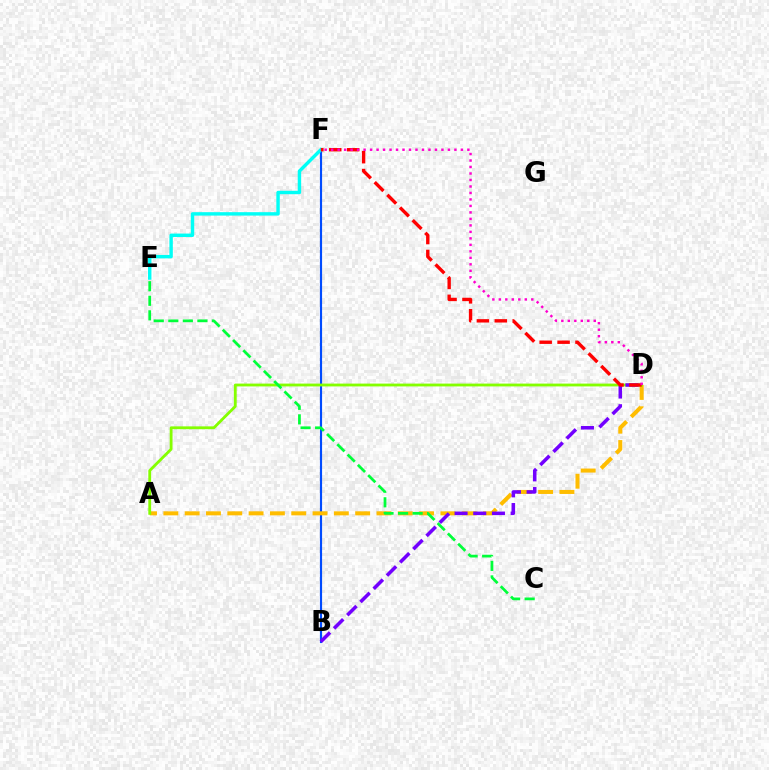{('B', 'F'): [{'color': '#004bff', 'line_style': 'solid', 'thickness': 1.56}], ('A', 'D'): [{'color': '#ffbd00', 'line_style': 'dashed', 'thickness': 2.9}, {'color': '#84ff00', 'line_style': 'solid', 'thickness': 2.03}], ('B', 'D'): [{'color': '#7200ff', 'line_style': 'dashed', 'thickness': 2.54}], ('C', 'E'): [{'color': '#00ff39', 'line_style': 'dashed', 'thickness': 1.98}], ('E', 'F'): [{'color': '#00fff6', 'line_style': 'solid', 'thickness': 2.46}], ('D', 'F'): [{'color': '#ff0000', 'line_style': 'dashed', 'thickness': 2.43}, {'color': '#ff00cf', 'line_style': 'dotted', 'thickness': 1.76}]}